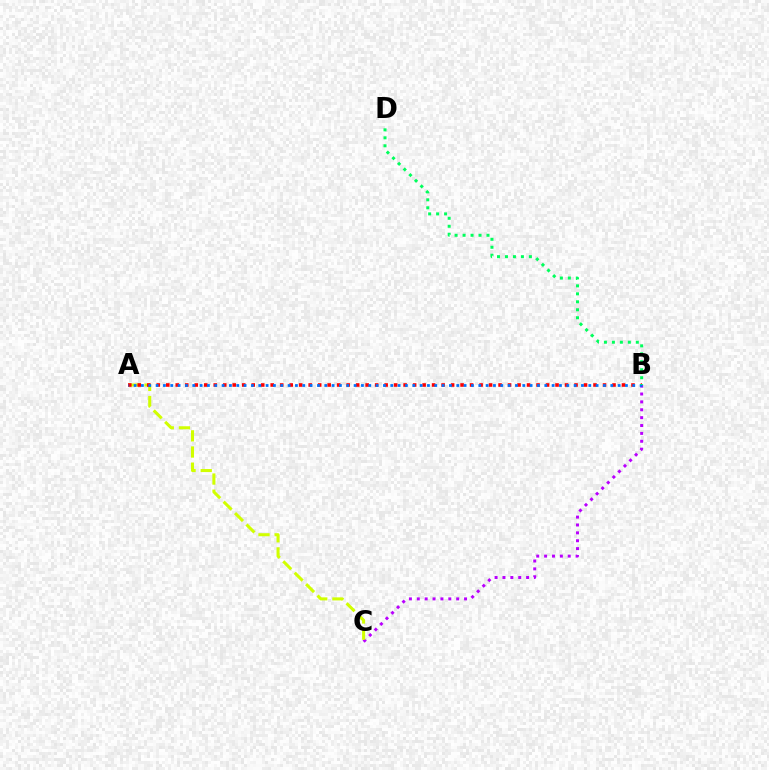{('B', 'C'): [{'color': '#b900ff', 'line_style': 'dotted', 'thickness': 2.14}], ('A', 'C'): [{'color': '#d1ff00', 'line_style': 'dashed', 'thickness': 2.19}], ('A', 'B'): [{'color': '#ff0000', 'line_style': 'dotted', 'thickness': 2.58}, {'color': '#0074ff', 'line_style': 'dotted', 'thickness': 1.99}], ('B', 'D'): [{'color': '#00ff5c', 'line_style': 'dotted', 'thickness': 2.17}]}